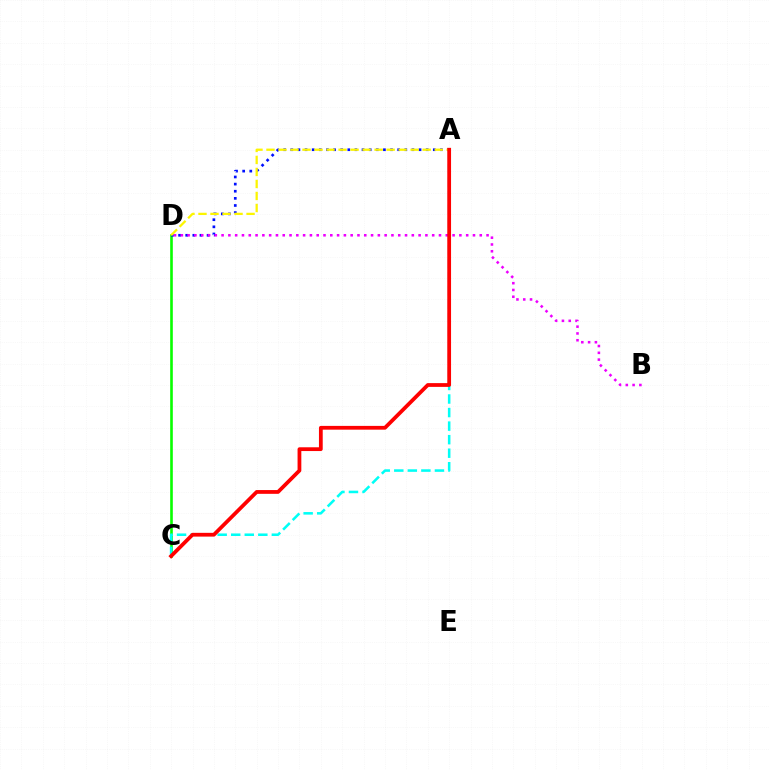{('C', 'D'): [{'color': '#08ff00', 'line_style': 'solid', 'thickness': 1.89}], ('A', 'C'): [{'color': '#00fff6', 'line_style': 'dashed', 'thickness': 1.84}, {'color': '#ff0000', 'line_style': 'solid', 'thickness': 2.71}], ('A', 'D'): [{'color': '#0010ff', 'line_style': 'dotted', 'thickness': 1.94}, {'color': '#fcf500', 'line_style': 'dashed', 'thickness': 1.63}], ('B', 'D'): [{'color': '#ee00ff', 'line_style': 'dotted', 'thickness': 1.85}]}